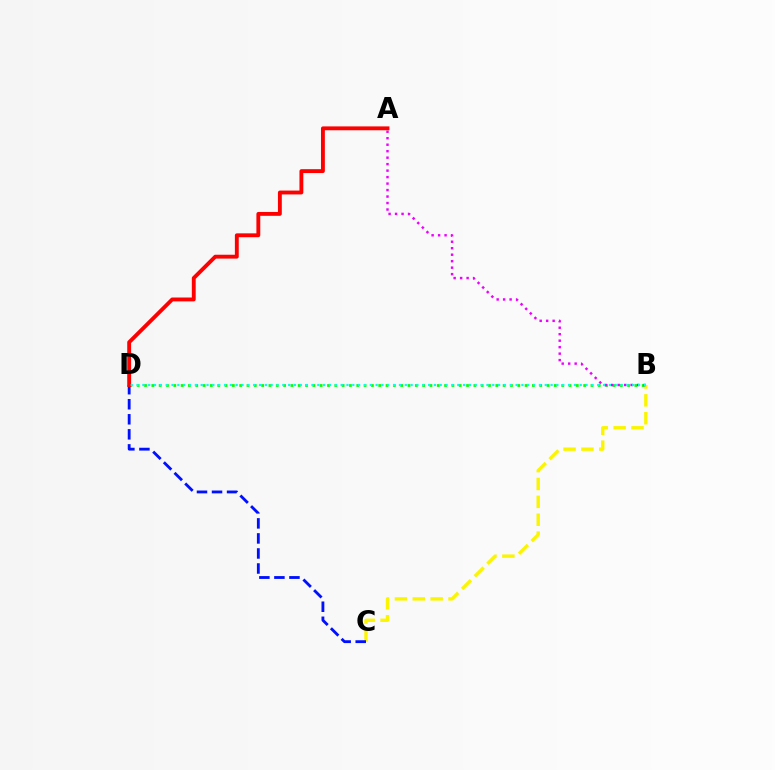{('B', 'C'): [{'color': '#fcf500', 'line_style': 'dashed', 'thickness': 2.43}], ('B', 'D'): [{'color': '#08ff00', 'line_style': 'dotted', 'thickness': 1.99}, {'color': '#00fff6', 'line_style': 'dotted', 'thickness': 1.58}], ('C', 'D'): [{'color': '#0010ff', 'line_style': 'dashed', 'thickness': 2.04}], ('A', 'B'): [{'color': '#ee00ff', 'line_style': 'dotted', 'thickness': 1.76}], ('A', 'D'): [{'color': '#ff0000', 'line_style': 'solid', 'thickness': 2.78}]}